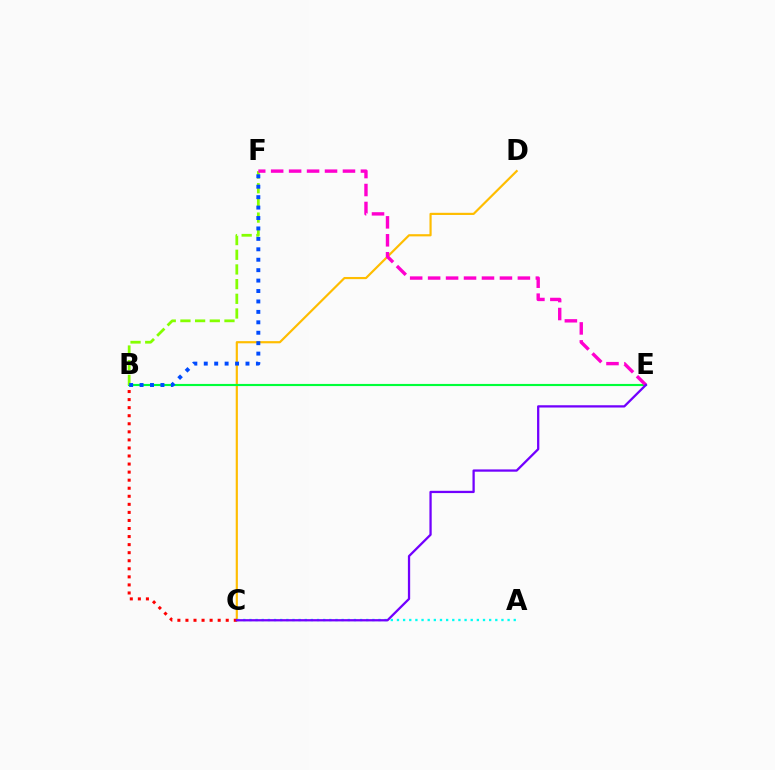{('C', 'D'): [{'color': '#ffbd00', 'line_style': 'solid', 'thickness': 1.57}], ('B', 'E'): [{'color': '#00ff39', 'line_style': 'solid', 'thickness': 1.54}], ('B', 'C'): [{'color': '#ff0000', 'line_style': 'dotted', 'thickness': 2.19}], ('B', 'F'): [{'color': '#84ff00', 'line_style': 'dashed', 'thickness': 1.99}, {'color': '#004bff', 'line_style': 'dotted', 'thickness': 2.83}], ('A', 'C'): [{'color': '#00fff6', 'line_style': 'dotted', 'thickness': 1.67}], ('E', 'F'): [{'color': '#ff00cf', 'line_style': 'dashed', 'thickness': 2.44}], ('C', 'E'): [{'color': '#7200ff', 'line_style': 'solid', 'thickness': 1.64}]}